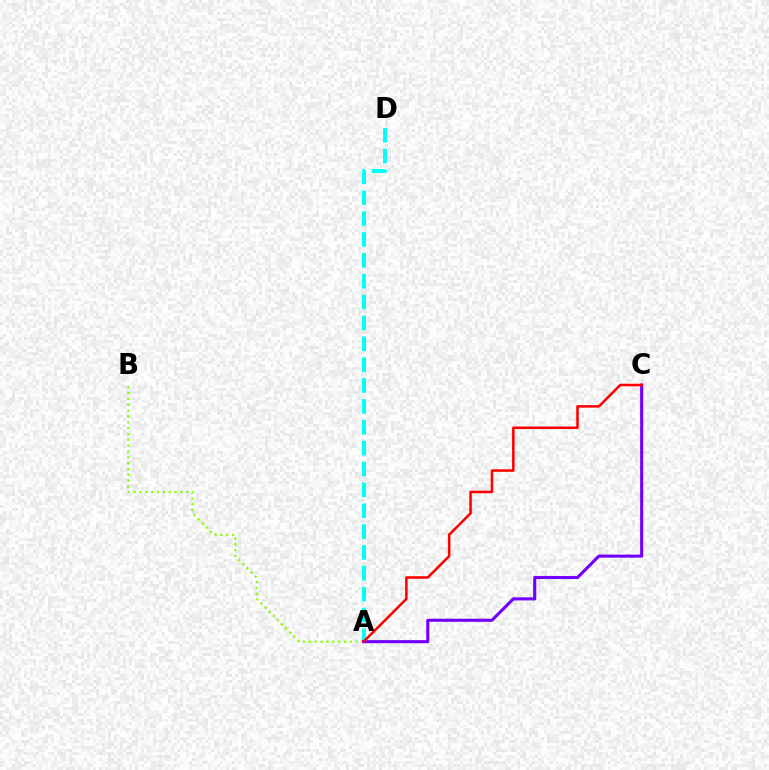{('A', 'D'): [{'color': '#00fff6', 'line_style': 'dashed', 'thickness': 2.83}], ('A', 'B'): [{'color': '#84ff00', 'line_style': 'dotted', 'thickness': 1.59}], ('A', 'C'): [{'color': '#7200ff', 'line_style': 'solid', 'thickness': 2.22}, {'color': '#ff0000', 'line_style': 'solid', 'thickness': 1.83}]}